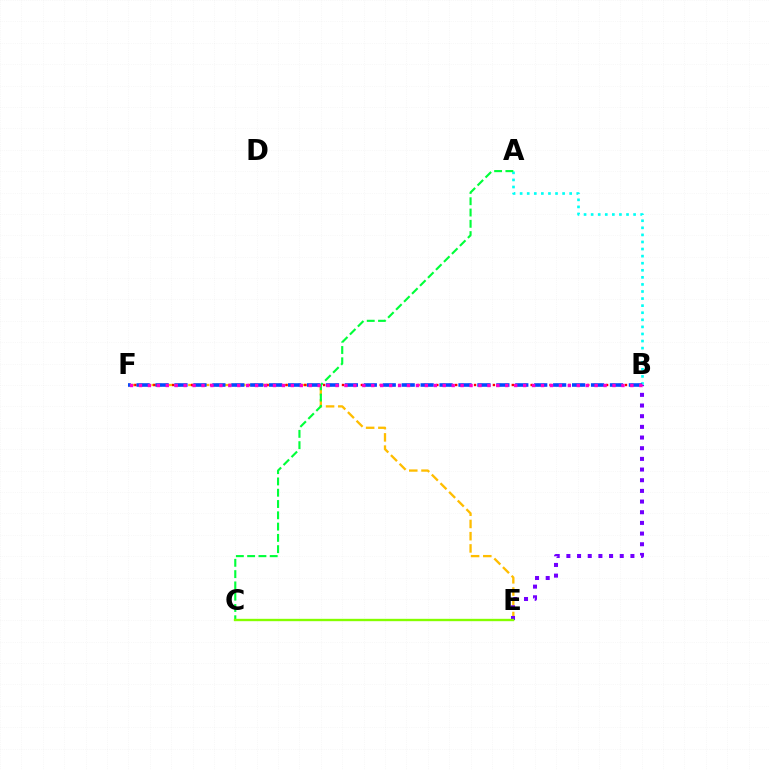{('E', 'F'): [{'color': '#ffbd00', 'line_style': 'dashed', 'thickness': 1.66}], ('A', 'B'): [{'color': '#00fff6', 'line_style': 'dotted', 'thickness': 1.92}], ('B', 'F'): [{'color': '#ff0000', 'line_style': 'dotted', 'thickness': 1.71}, {'color': '#004bff', 'line_style': 'dashed', 'thickness': 2.57}, {'color': '#ff00cf', 'line_style': 'dotted', 'thickness': 2.43}], ('A', 'C'): [{'color': '#00ff39', 'line_style': 'dashed', 'thickness': 1.53}], ('B', 'E'): [{'color': '#7200ff', 'line_style': 'dotted', 'thickness': 2.9}], ('C', 'E'): [{'color': '#84ff00', 'line_style': 'solid', 'thickness': 1.71}]}